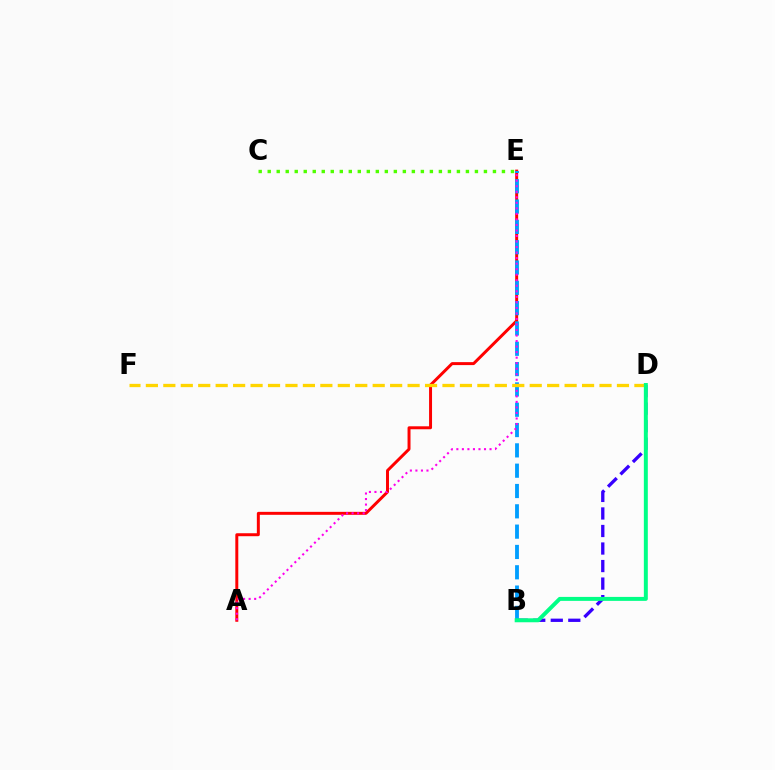{('A', 'E'): [{'color': '#ff0000', 'line_style': 'solid', 'thickness': 2.14}, {'color': '#ff00ed', 'line_style': 'dotted', 'thickness': 1.5}], ('B', 'D'): [{'color': '#3700ff', 'line_style': 'dashed', 'thickness': 2.38}, {'color': '#00ff86', 'line_style': 'solid', 'thickness': 2.86}], ('B', 'E'): [{'color': '#009eff', 'line_style': 'dashed', 'thickness': 2.76}], ('C', 'E'): [{'color': '#4fff00', 'line_style': 'dotted', 'thickness': 2.45}], ('D', 'F'): [{'color': '#ffd500', 'line_style': 'dashed', 'thickness': 2.37}]}